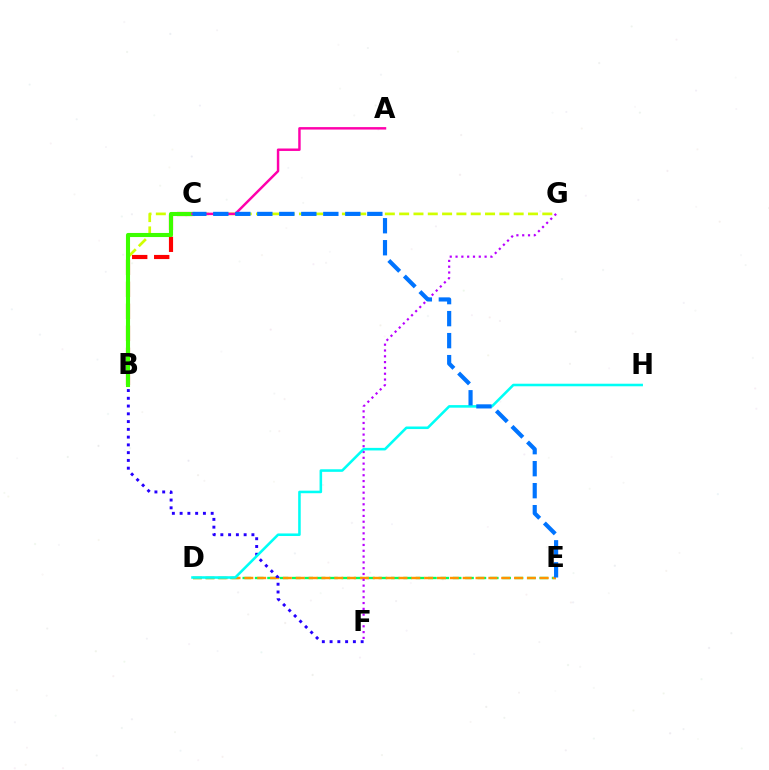{('B', 'G'): [{'color': '#d1ff00', 'line_style': 'dashed', 'thickness': 1.94}], ('D', 'E'): [{'color': '#00ff5c', 'line_style': 'dashed', 'thickness': 1.68}, {'color': '#ff9400', 'line_style': 'dashed', 'thickness': 1.74}], ('B', 'C'): [{'color': '#ff0000', 'line_style': 'dashed', 'thickness': 2.99}, {'color': '#3dff00', 'line_style': 'solid', 'thickness': 2.94}], ('B', 'F'): [{'color': '#2500ff', 'line_style': 'dotted', 'thickness': 2.11}], ('A', 'C'): [{'color': '#ff00ac', 'line_style': 'solid', 'thickness': 1.77}], ('F', 'G'): [{'color': '#b900ff', 'line_style': 'dotted', 'thickness': 1.58}], ('D', 'H'): [{'color': '#00fff6', 'line_style': 'solid', 'thickness': 1.85}], ('C', 'E'): [{'color': '#0074ff', 'line_style': 'dashed', 'thickness': 2.99}]}